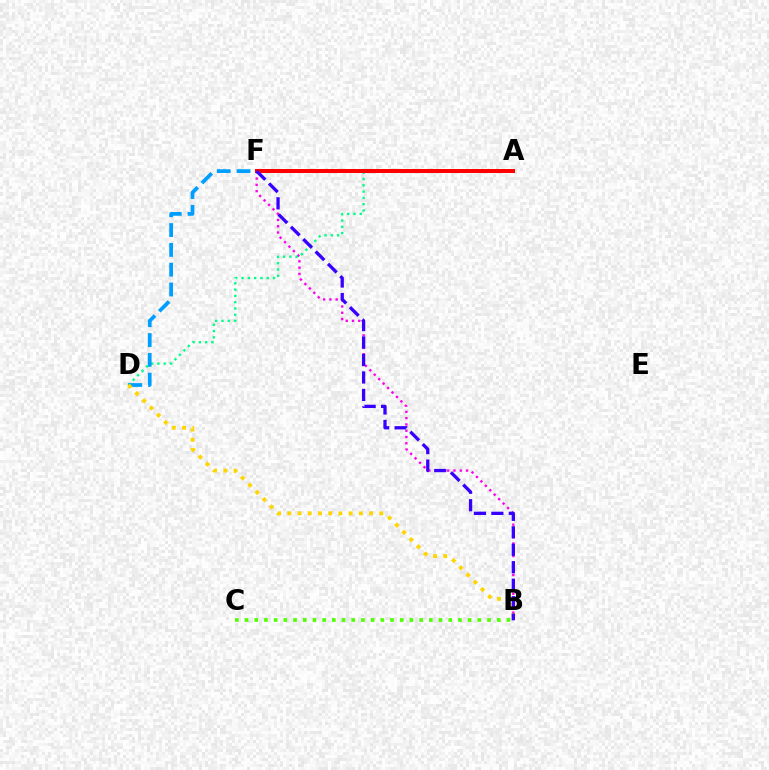{('B', 'F'): [{'color': '#ff00ed', 'line_style': 'dotted', 'thickness': 1.71}, {'color': '#3700ff', 'line_style': 'dashed', 'thickness': 2.37}], ('A', 'D'): [{'color': '#00ff86', 'line_style': 'dotted', 'thickness': 1.71}], ('D', 'F'): [{'color': '#009eff', 'line_style': 'dashed', 'thickness': 2.69}], ('A', 'F'): [{'color': '#ff0000', 'line_style': 'solid', 'thickness': 2.88}], ('B', 'D'): [{'color': '#ffd500', 'line_style': 'dotted', 'thickness': 2.78}], ('B', 'C'): [{'color': '#4fff00', 'line_style': 'dotted', 'thickness': 2.64}]}